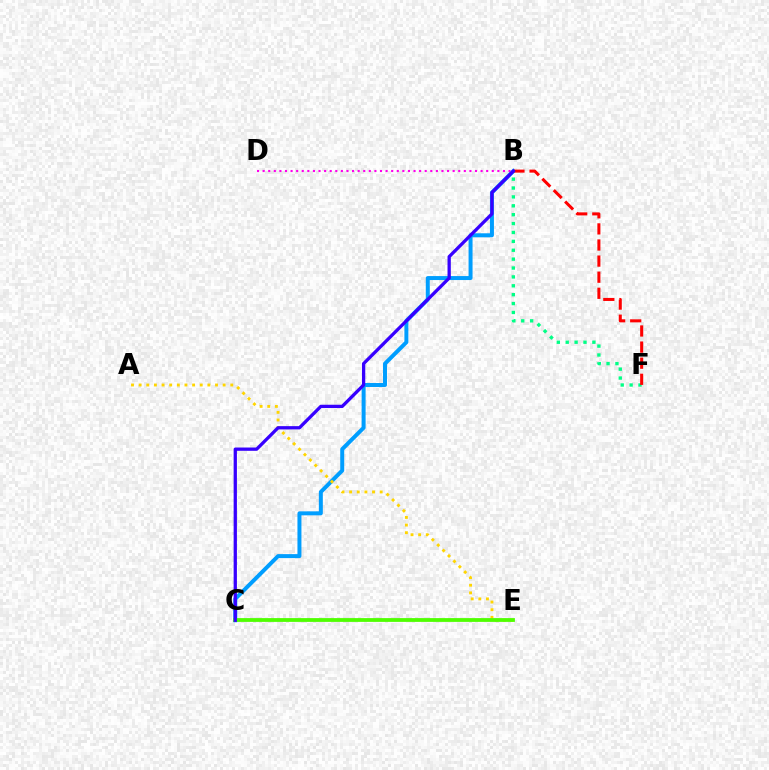{('B', 'C'): [{'color': '#009eff', 'line_style': 'solid', 'thickness': 2.87}, {'color': '#3700ff', 'line_style': 'solid', 'thickness': 2.36}], ('A', 'E'): [{'color': '#ffd500', 'line_style': 'dotted', 'thickness': 2.08}], ('B', 'F'): [{'color': '#00ff86', 'line_style': 'dotted', 'thickness': 2.42}, {'color': '#ff0000', 'line_style': 'dashed', 'thickness': 2.19}], ('C', 'E'): [{'color': '#4fff00', 'line_style': 'solid', 'thickness': 2.73}], ('B', 'D'): [{'color': '#ff00ed', 'line_style': 'dotted', 'thickness': 1.52}]}